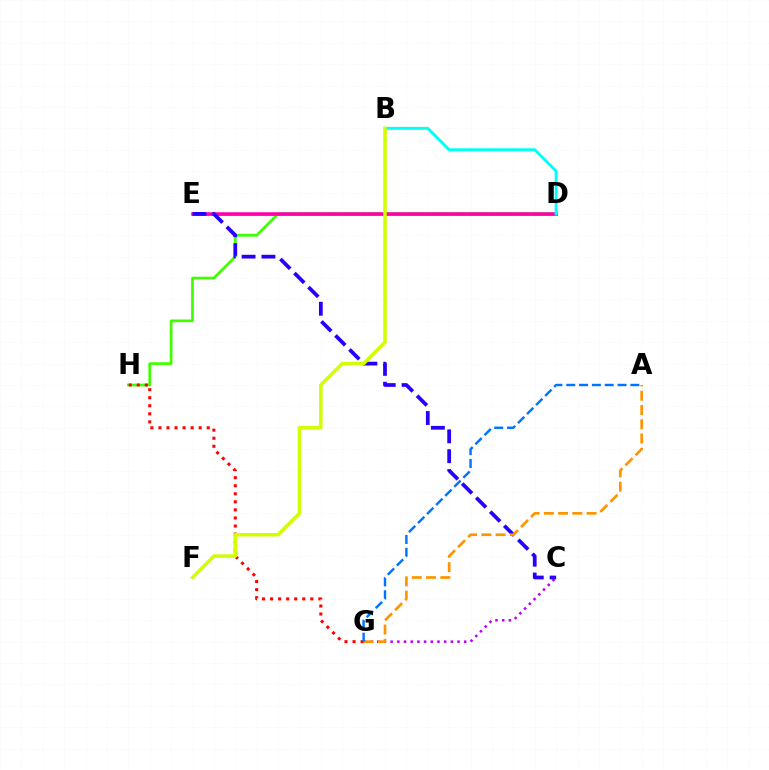{('D', 'H'): [{'color': '#3dff00', 'line_style': 'solid', 'thickness': 1.94}], ('C', 'G'): [{'color': '#b900ff', 'line_style': 'dotted', 'thickness': 1.82}], ('D', 'E'): [{'color': '#00ff5c', 'line_style': 'solid', 'thickness': 2.07}, {'color': '#ff00ac', 'line_style': 'solid', 'thickness': 2.54}], ('G', 'H'): [{'color': '#ff0000', 'line_style': 'dotted', 'thickness': 2.19}], ('C', 'E'): [{'color': '#2500ff', 'line_style': 'dashed', 'thickness': 2.7}], ('B', 'D'): [{'color': '#00fff6', 'line_style': 'solid', 'thickness': 2.1}], ('A', 'G'): [{'color': '#ff9400', 'line_style': 'dashed', 'thickness': 1.94}, {'color': '#0074ff', 'line_style': 'dashed', 'thickness': 1.74}], ('B', 'F'): [{'color': '#d1ff00', 'line_style': 'solid', 'thickness': 2.54}]}